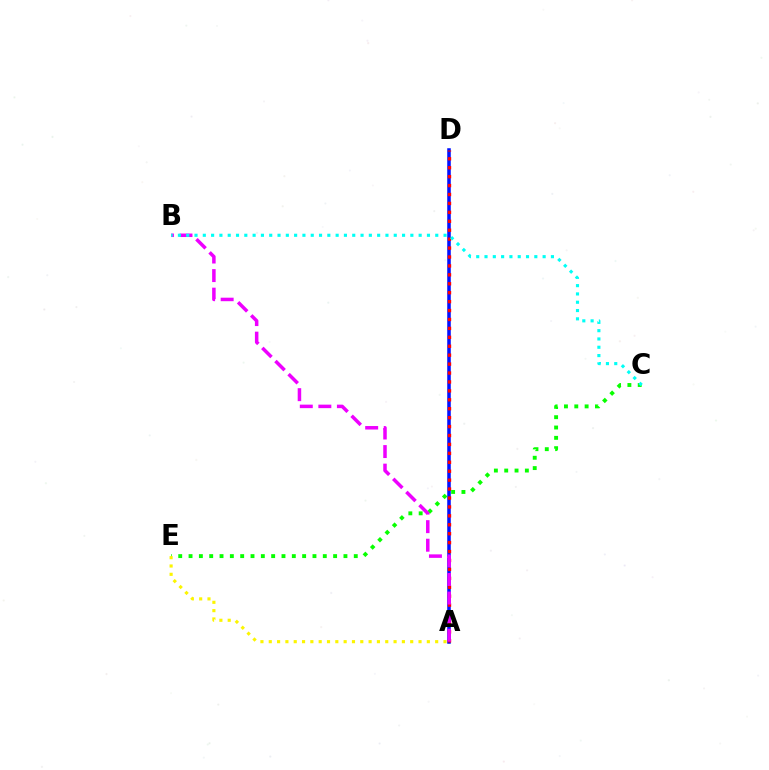{('A', 'D'): [{'color': '#0010ff', 'line_style': 'solid', 'thickness': 2.54}, {'color': '#ff0000', 'line_style': 'dotted', 'thickness': 2.43}], ('C', 'E'): [{'color': '#08ff00', 'line_style': 'dotted', 'thickness': 2.81}], ('A', 'B'): [{'color': '#ee00ff', 'line_style': 'dashed', 'thickness': 2.52}], ('A', 'E'): [{'color': '#fcf500', 'line_style': 'dotted', 'thickness': 2.26}], ('B', 'C'): [{'color': '#00fff6', 'line_style': 'dotted', 'thickness': 2.26}]}